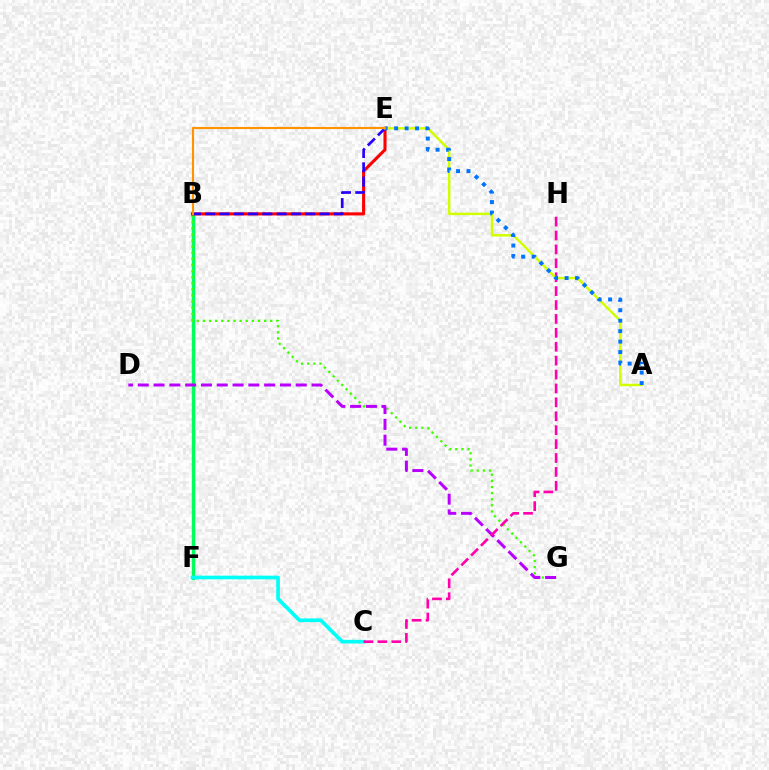{('B', 'F'): [{'color': '#00ff5c', 'line_style': 'solid', 'thickness': 2.47}], ('B', 'G'): [{'color': '#3dff00', 'line_style': 'dotted', 'thickness': 1.66}], ('D', 'G'): [{'color': '#b900ff', 'line_style': 'dashed', 'thickness': 2.15}], ('B', 'E'): [{'color': '#ff0000', 'line_style': 'solid', 'thickness': 2.23}, {'color': '#2500ff', 'line_style': 'dashed', 'thickness': 1.94}, {'color': '#ff9400', 'line_style': 'solid', 'thickness': 1.53}], ('C', 'F'): [{'color': '#00fff6', 'line_style': 'solid', 'thickness': 2.64}], ('C', 'H'): [{'color': '#ff00ac', 'line_style': 'dashed', 'thickness': 1.89}], ('A', 'E'): [{'color': '#d1ff00', 'line_style': 'solid', 'thickness': 1.78}, {'color': '#0074ff', 'line_style': 'dotted', 'thickness': 2.84}]}